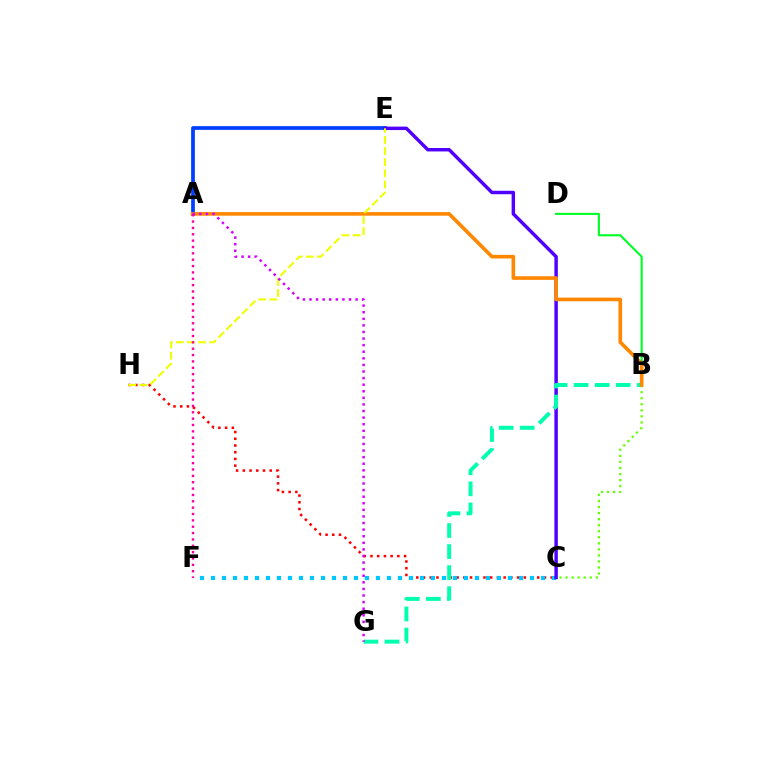{('B', 'D'): [{'color': '#00ff27', 'line_style': 'solid', 'thickness': 1.53}], ('C', 'H'): [{'color': '#ff0000', 'line_style': 'dotted', 'thickness': 1.83}], ('A', 'E'): [{'color': '#003fff', 'line_style': 'solid', 'thickness': 2.69}], ('C', 'F'): [{'color': '#00c7ff', 'line_style': 'dotted', 'thickness': 2.99}], ('C', 'E'): [{'color': '#4f00ff', 'line_style': 'solid', 'thickness': 2.48}], ('B', 'C'): [{'color': '#66ff00', 'line_style': 'dotted', 'thickness': 1.64}], ('B', 'G'): [{'color': '#00ffaf', 'line_style': 'dashed', 'thickness': 2.86}], ('A', 'B'): [{'color': '#ff8800', 'line_style': 'solid', 'thickness': 2.61}], ('E', 'H'): [{'color': '#eeff00', 'line_style': 'dashed', 'thickness': 1.51}], ('A', 'F'): [{'color': '#ff00a0', 'line_style': 'dotted', 'thickness': 1.73}], ('A', 'G'): [{'color': '#d600ff', 'line_style': 'dotted', 'thickness': 1.79}]}